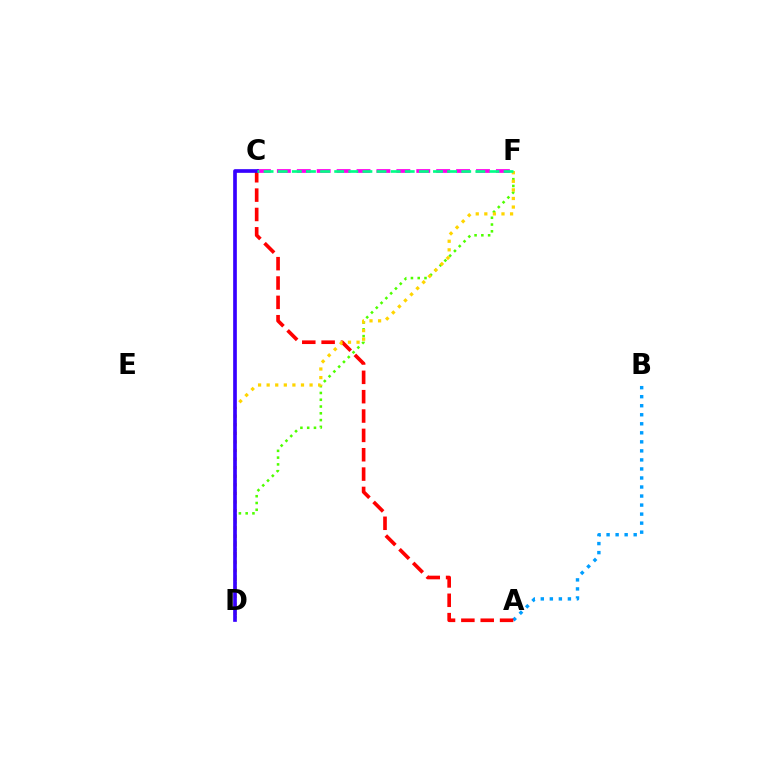{('C', 'F'): [{'color': '#ff00ed', 'line_style': 'dashed', 'thickness': 2.71}, {'color': '#00ff86', 'line_style': 'dashed', 'thickness': 1.92}], ('A', 'B'): [{'color': '#009eff', 'line_style': 'dotted', 'thickness': 2.45}], ('A', 'C'): [{'color': '#ff0000', 'line_style': 'dashed', 'thickness': 2.63}], ('D', 'F'): [{'color': '#4fff00', 'line_style': 'dotted', 'thickness': 1.84}, {'color': '#ffd500', 'line_style': 'dotted', 'thickness': 2.33}], ('C', 'D'): [{'color': '#3700ff', 'line_style': 'solid', 'thickness': 2.65}]}